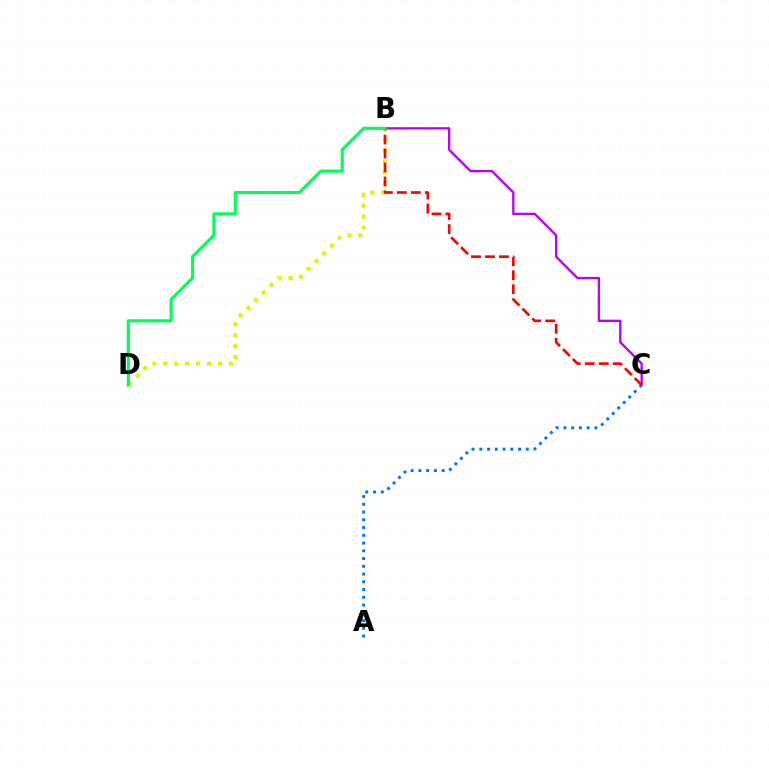{('B', 'D'): [{'color': '#d1ff00', 'line_style': 'dotted', 'thickness': 2.97}, {'color': '#00ff5c', 'line_style': 'solid', 'thickness': 2.27}], ('A', 'C'): [{'color': '#0074ff', 'line_style': 'dotted', 'thickness': 2.11}], ('B', 'C'): [{'color': '#b900ff', 'line_style': 'solid', 'thickness': 1.68}, {'color': '#ff0000', 'line_style': 'dashed', 'thickness': 1.9}]}